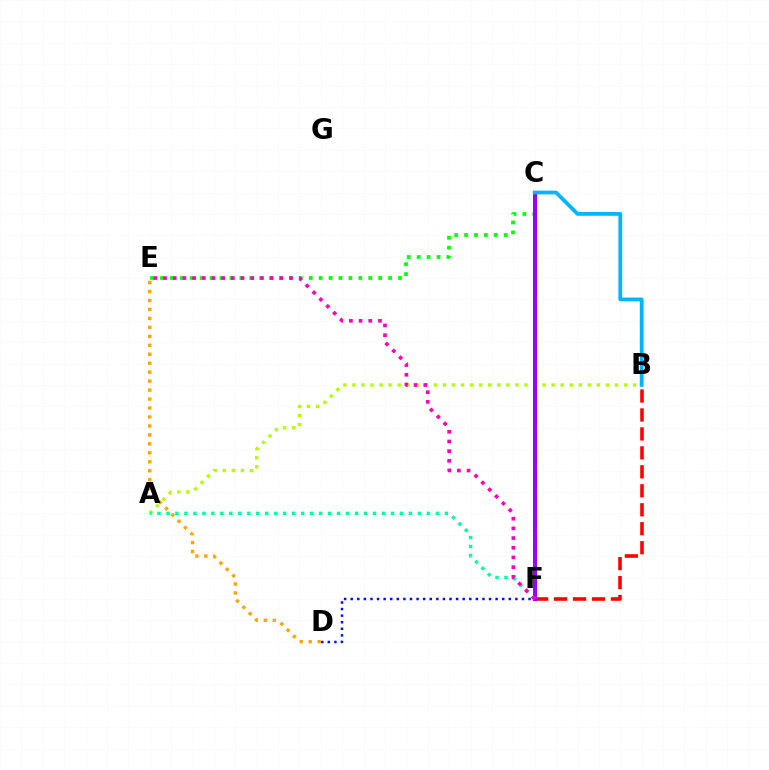{('C', 'E'): [{'color': '#08ff00', 'line_style': 'dotted', 'thickness': 2.69}], ('B', 'F'): [{'color': '#ff0000', 'line_style': 'dashed', 'thickness': 2.58}], ('A', 'B'): [{'color': '#b3ff00', 'line_style': 'dotted', 'thickness': 2.46}], ('C', 'F'): [{'color': '#9b00ff', 'line_style': 'solid', 'thickness': 2.91}], ('B', 'C'): [{'color': '#00b5ff', 'line_style': 'solid', 'thickness': 2.7}], ('D', 'F'): [{'color': '#0010ff', 'line_style': 'dotted', 'thickness': 1.79}], ('A', 'F'): [{'color': '#00ff9d', 'line_style': 'dotted', 'thickness': 2.44}], ('E', 'F'): [{'color': '#ff00bd', 'line_style': 'dotted', 'thickness': 2.63}], ('D', 'E'): [{'color': '#ffa500', 'line_style': 'dotted', 'thickness': 2.43}]}